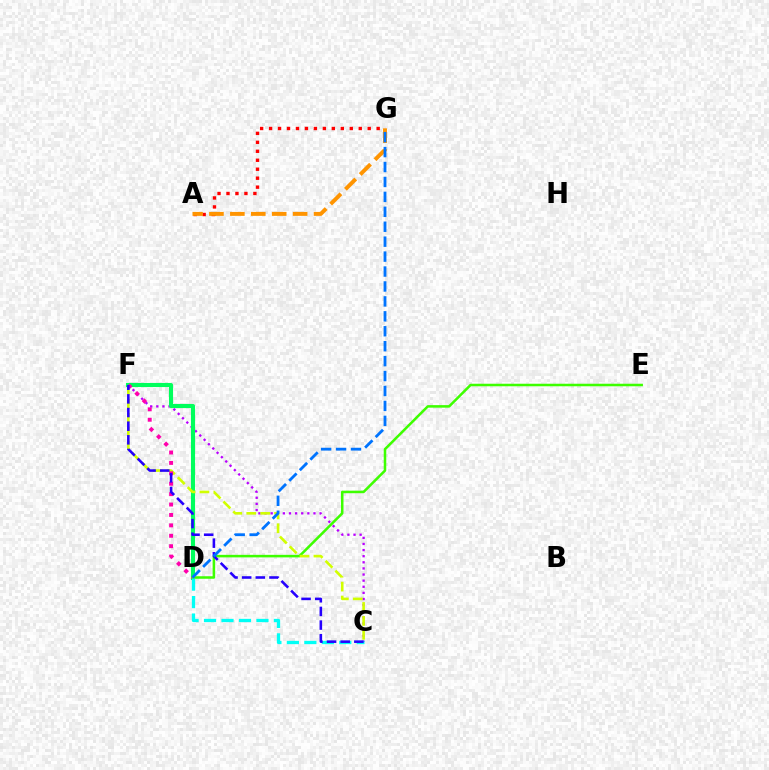{('C', 'F'): [{'color': '#b900ff', 'line_style': 'dotted', 'thickness': 1.66}, {'color': '#d1ff00', 'line_style': 'dashed', 'thickness': 1.89}, {'color': '#2500ff', 'line_style': 'dashed', 'thickness': 1.85}], ('D', 'F'): [{'color': '#00ff5c', 'line_style': 'solid', 'thickness': 2.95}, {'color': '#ff00ac', 'line_style': 'dotted', 'thickness': 2.83}], ('A', 'G'): [{'color': '#ff0000', 'line_style': 'dotted', 'thickness': 2.44}, {'color': '#ff9400', 'line_style': 'dashed', 'thickness': 2.84}], ('D', 'E'): [{'color': '#3dff00', 'line_style': 'solid', 'thickness': 1.82}], ('C', 'D'): [{'color': '#00fff6', 'line_style': 'dashed', 'thickness': 2.37}], ('D', 'G'): [{'color': '#0074ff', 'line_style': 'dashed', 'thickness': 2.03}]}